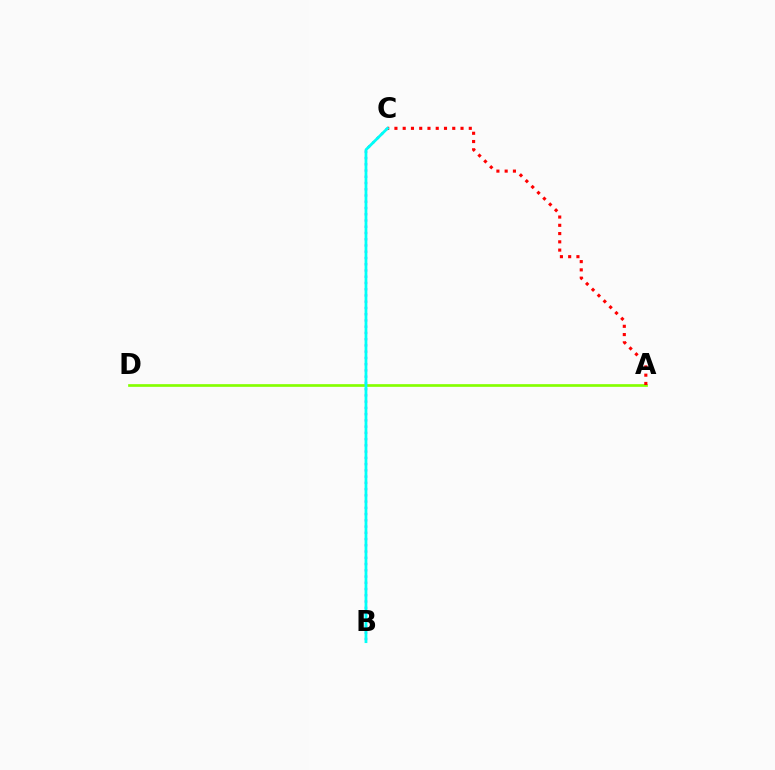{('A', 'D'): [{'color': '#84ff00', 'line_style': 'solid', 'thickness': 1.93}], ('B', 'C'): [{'color': '#7200ff', 'line_style': 'dotted', 'thickness': 1.7}, {'color': '#00fff6', 'line_style': 'solid', 'thickness': 2.0}], ('A', 'C'): [{'color': '#ff0000', 'line_style': 'dotted', 'thickness': 2.24}]}